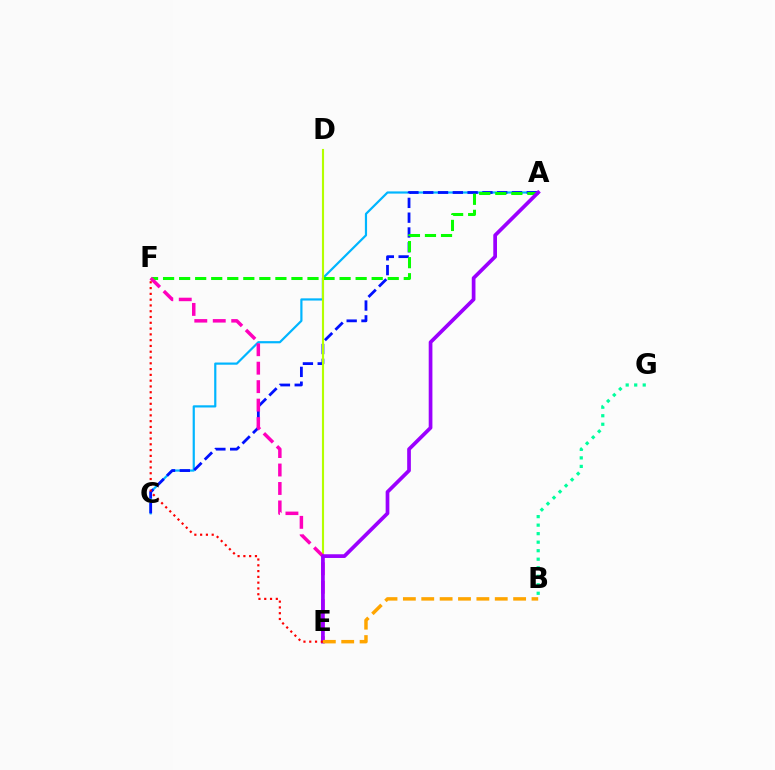{('B', 'G'): [{'color': '#00ff9d', 'line_style': 'dotted', 'thickness': 2.31}], ('A', 'C'): [{'color': '#00b5ff', 'line_style': 'solid', 'thickness': 1.58}, {'color': '#0010ff', 'line_style': 'dashed', 'thickness': 2.01}], ('A', 'F'): [{'color': '#08ff00', 'line_style': 'dashed', 'thickness': 2.18}], ('D', 'E'): [{'color': '#b3ff00', 'line_style': 'solid', 'thickness': 1.54}], ('E', 'F'): [{'color': '#ff00bd', 'line_style': 'dashed', 'thickness': 2.51}, {'color': '#ff0000', 'line_style': 'dotted', 'thickness': 1.57}], ('A', 'E'): [{'color': '#9b00ff', 'line_style': 'solid', 'thickness': 2.67}], ('B', 'E'): [{'color': '#ffa500', 'line_style': 'dashed', 'thickness': 2.5}]}